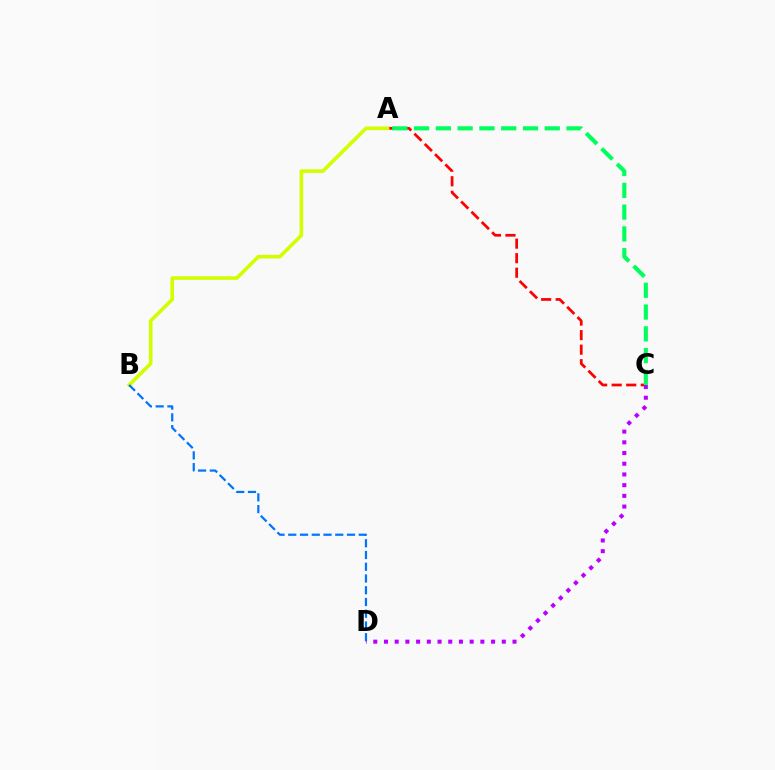{('A', 'C'): [{'color': '#ff0000', 'line_style': 'dashed', 'thickness': 1.98}, {'color': '#00ff5c', 'line_style': 'dashed', 'thickness': 2.96}], ('A', 'B'): [{'color': '#d1ff00', 'line_style': 'solid', 'thickness': 2.6}], ('B', 'D'): [{'color': '#0074ff', 'line_style': 'dashed', 'thickness': 1.6}], ('C', 'D'): [{'color': '#b900ff', 'line_style': 'dotted', 'thickness': 2.91}]}